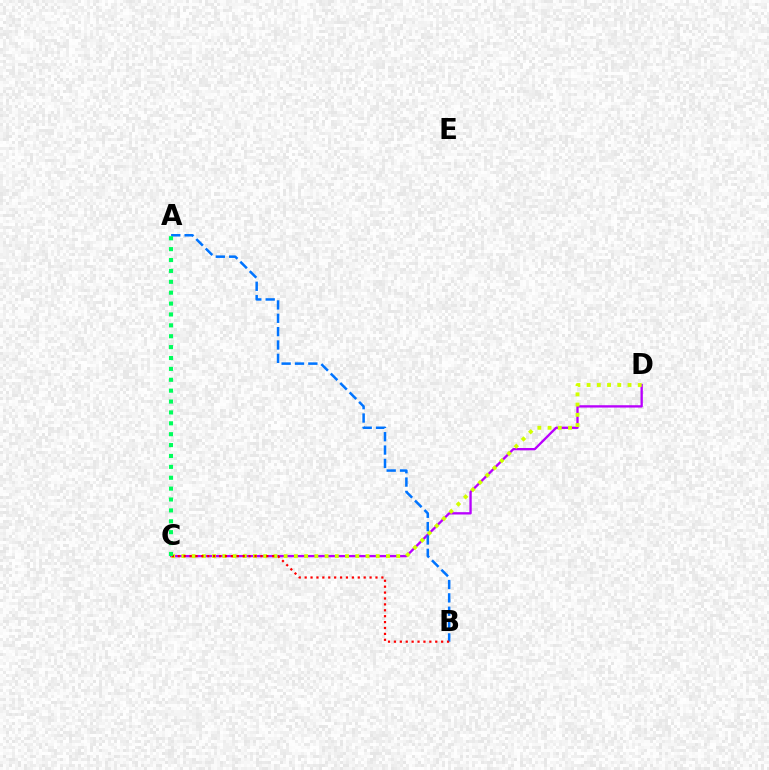{('C', 'D'): [{'color': '#b900ff', 'line_style': 'solid', 'thickness': 1.68}, {'color': '#d1ff00', 'line_style': 'dotted', 'thickness': 2.78}], ('A', 'B'): [{'color': '#0074ff', 'line_style': 'dashed', 'thickness': 1.81}], ('B', 'C'): [{'color': '#ff0000', 'line_style': 'dotted', 'thickness': 1.6}], ('A', 'C'): [{'color': '#00ff5c', 'line_style': 'dotted', 'thickness': 2.96}]}